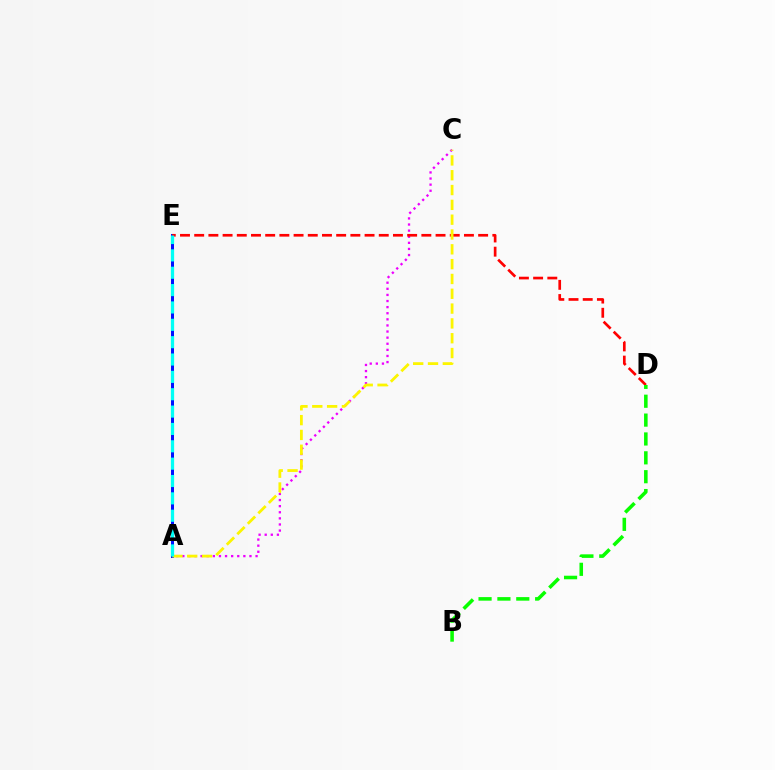{('A', 'C'): [{'color': '#ee00ff', 'line_style': 'dotted', 'thickness': 1.66}, {'color': '#fcf500', 'line_style': 'dashed', 'thickness': 2.01}], ('A', 'E'): [{'color': '#0010ff', 'line_style': 'solid', 'thickness': 2.16}, {'color': '#00fff6', 'line_style': 'dashed', 'thickness': 2.36}], ('D', 'E'): [{'color': '#ff0000', 'line_style': 'dashed', 'thickness': 1.93}], ('B', 'D'): [{'color': '#08ff00', 'line_style': 'dashed', 'thickness': 2.56}]}